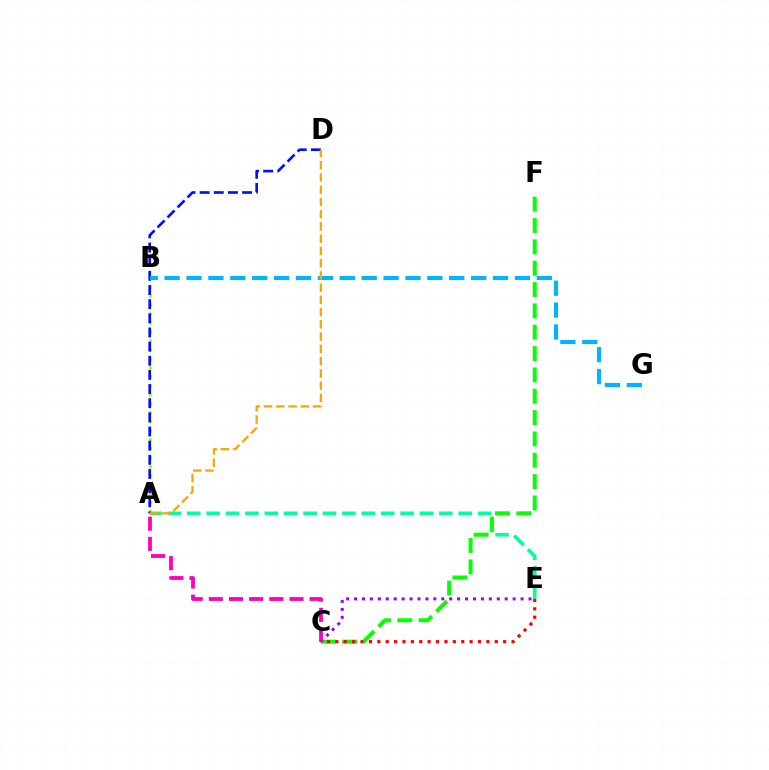{('A', 'E'): [{'color': '#00ff9d', 'line_style': 'dashed', 'thickness': 2.63}], ('A', 'B'): [{'color': '#b3ff00', 'line_style': 'dotted', 'thickness': 2.44}], ('C', 'F'): [{'color': '#08ff00', 'line_style': 'dashed', 'thickness': 2.9}], ('C', 'E'): [{'color': '#9b00ff', 'line_style': 'dotted', 'thickness': 2.15}, {'color': '#ff0000', 'line_style': 'dotted', 'thickness': 2.28}], ('A', 'C'): [{'color': '#ff00bd', 'line_style': 'dashed', 'thickness': 2.74}], ('A', 'D'): [{'color': '#0010ff', 'line_style': 'dashed', 'thickness': 1.92}, {'color': '#ffa500', 'line_style': 'dashed', 'thickness': 1.66}], ('B', 'G'): [{'color': '#00b5ff', 'line_style': 'dashed', 'thickness': 2.97}]}